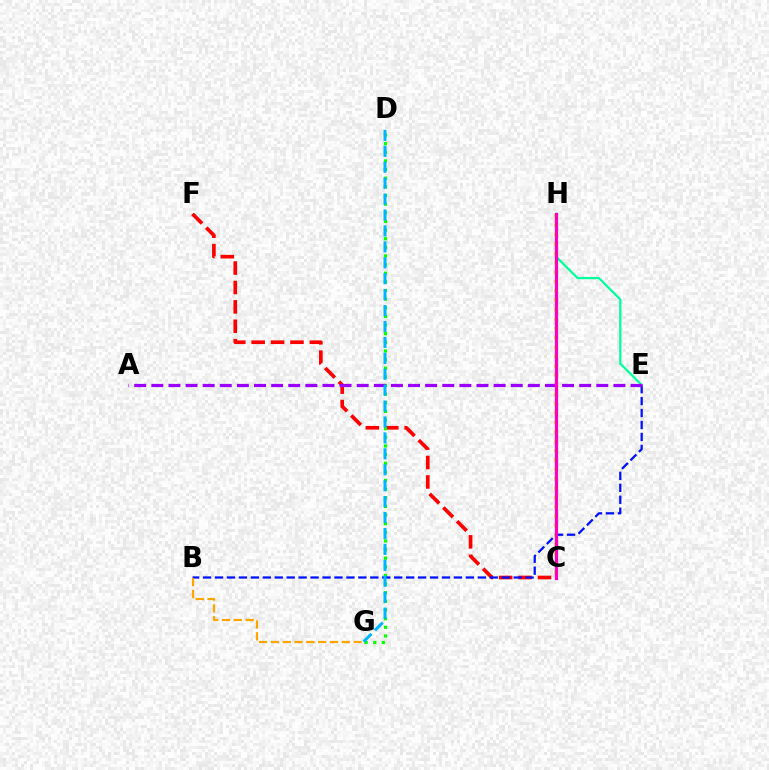{('C', 'F'): [{'color': '#ff0000', 'line_style': 'dashed', 'thickness': 2.64}], ('C', 'H'): [{'color': '#b3ff00', 'line_style': 'dotted', 'thickness': 2.55}, {'color': '#ff00bd', 'line_style': 'solid', 'thickness': 2.35}], ('D', 'G'): [{'color': '#08ff00', 'line_style': 'dotted', 'thickness': 2.35}, {'color': '#00b5ff', 'line_style': 'dashed', 'thickness': 2.16}], ('B', 'E'): [{'color': '#0010ff', 'line_style': 'dashed', 'thickness': 1.62}], ('E', 'H'): [{'color': '#00ff9d', 'line_style': 'solid', 'thickness': 1.61}], ('A', 'E'): [{'color': '#9b00ff', 'line_style': 'dashed', 'thickness': 2.33}], ('B', 'G'): [{'color': '#ffa500', 'line_style': 'dashed', 'thickness': 1.61}]}